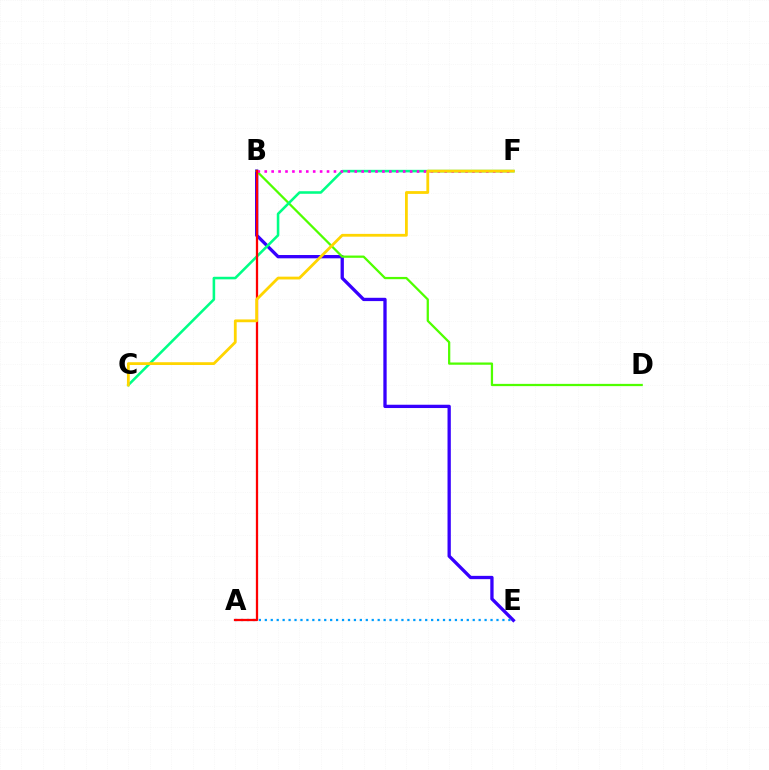{('B', 'E'): [{'color': '#3700ff', 'line_style': 'solid', 'thickness': 2.38}], ('B', 'D'): [{'color': '#4fff00', 'line_style': 'solid', 'thickness': 1.63}], ('C', 'F'): [{'color': '#00ff86', 'line_style': 'solid', 'thickness': 1.85}, {'color': '#ffd500', 'line_style': 'solid', 'thickness': 2.01}], ('B', 'F'): [{'color': '#ff00ed', 'line_style': 'dotted', 'thickness': 1.88}], ('A', 'E'): [{'color': '#009eff', 'line_style': 'dotted', 'thickness': 1.61}], ('A', 'B'): [{'color': '#ff0000', 'line_style': 'solid', 'thickness': 1.64}]}